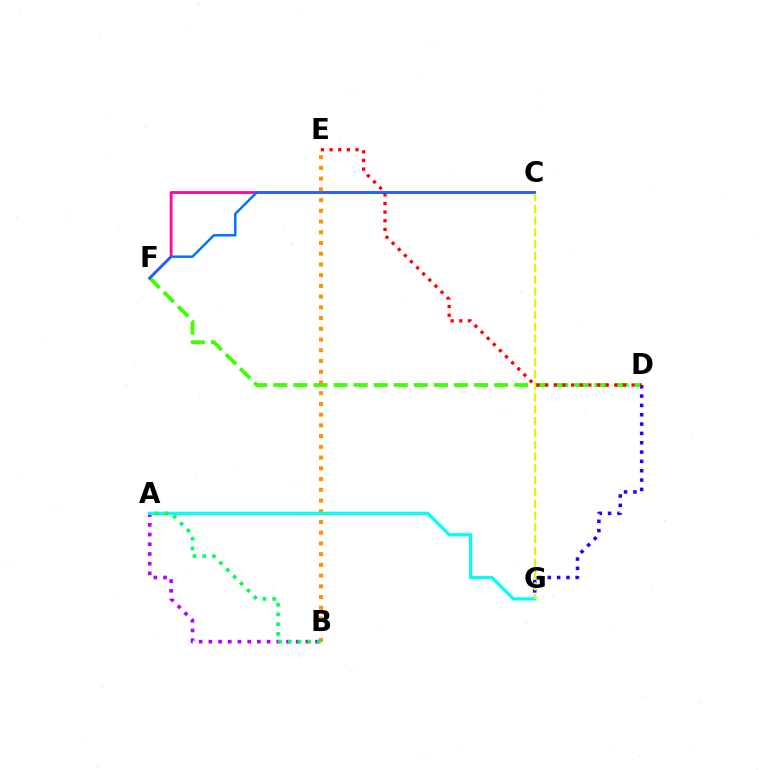{('D', 'F'): [{'color': '#3dff00', 'line_style': 'dashed', 'thickness': 2.72}], ('C', 'F'): [{'color': '#ff00ac', 'line_style': 'solid', 'thickness': 2.01}, {'color': '#0074ff', 'line_style': 'solid', 'thickness': 1.77}], ('B', 'E'): [{'color': '#ff9400', 'line_style': 'dotted', 'thickness': 2.92}], ('D', 'G'): [{'color': '#2500ff', 'line_style': 'dotted', 'thickness': 2.53}], ('A', 'B'): [{'color': '#b900ff', 'line_style': 'dotted', 'thickness': 2.64}, {'color': '#00ff5c', 'line_style': 'dotted', 'thickness': 2.64}], ('A', 'G'): [{'color': '#00fff6', 'line_style': 'solid', 'thickness': 2.32}], ('C', 'G'): [{'color': '#d1ff00', 'line_style': 'dashed', 'thickness': 1.6}], ('D', 'E'): [{'color': '#ff0000', 'line_style': 'dotted', 'thickness': 2.35}]}